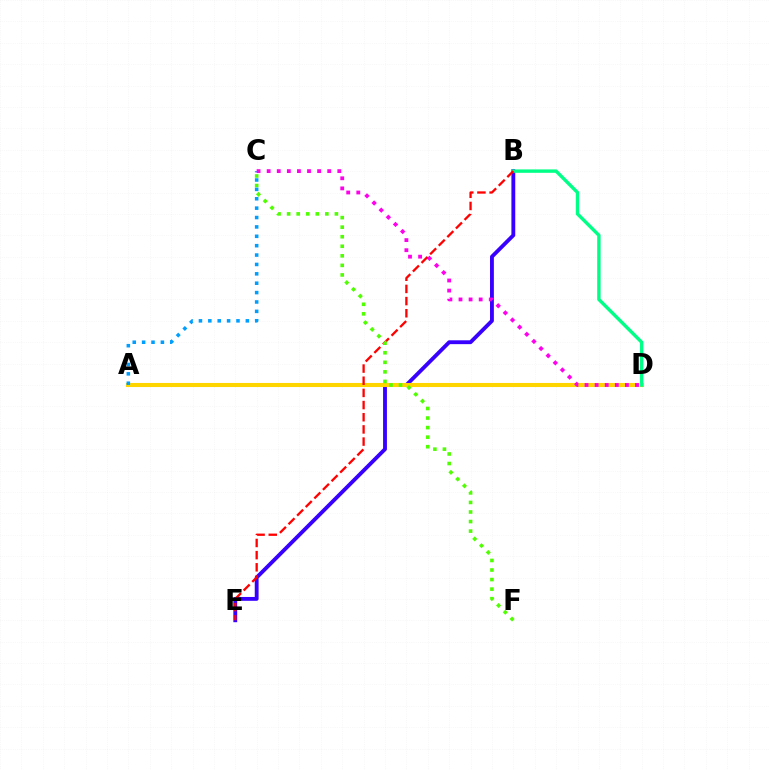{('B', 'E'): [{'color': '#3700ff', 'line_style': 'solid', 'thickness': 2.77}, {'color': '#ff0000', 'line_style': 'dashed', 'thickness': 1.65}], ('A', 'D'): [{'color': '#ffd500', 'line_style': 'solid', 'thickness': 2.93}], ('B', 'D'): [{'color': '#00ff86', 'line_style': 'solid', 'thickness': 2.45}], ('C', 'F'): [{'color': '#4fff00', 'line_style': 'dotted', 'thickness': 2.6}], ('A', 'C'): [{'color': '#009eff', 'line_style': 'dotted', 'thickness': 2.55}], ('C', 'D'): [{'color': '#ff00ed', 'line_style': 'dotted', 'thickness': 2.74}]}